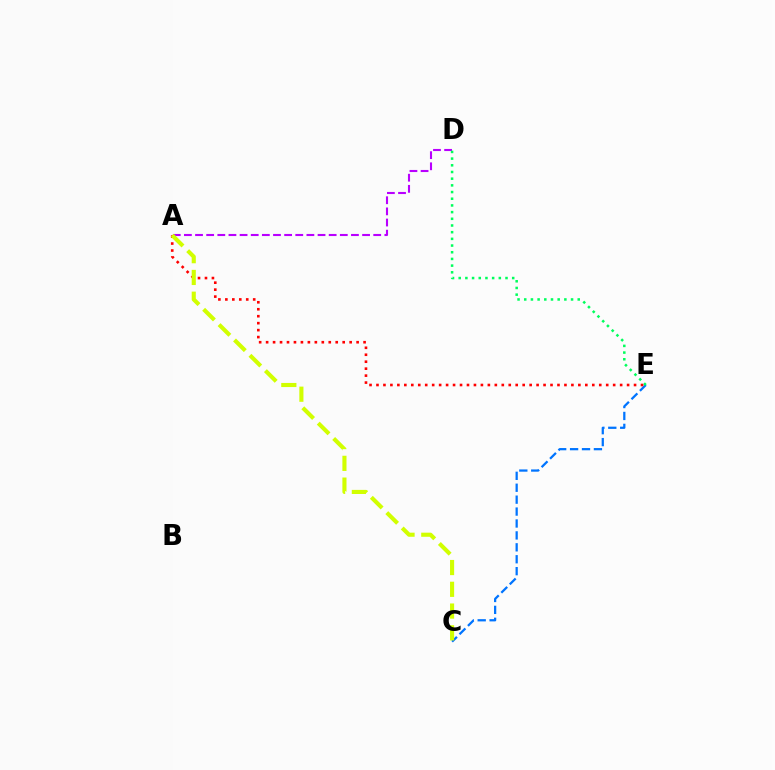{('A', 'D'): [{'color': '#b900ff', 'line_style': 'dashed', 'thickness': 1.51}], ('C', 'E'): [{'color': '#0074ff', 'line_style': 'dashed', 'thickness': 1.62}], ('D', 'E'): [{'color': '#00ff5c', 'line_style': 'dotted', 'thickness': 1.82}], ('A', 'E'): [{'color': '#ff0000', 'line_style': 'dotted', 'thickness': 1.89}], ('A', 'C'): [{'color': '#d1ff00', 'line_style': 'dashed', 'thickness': 2.96}]}